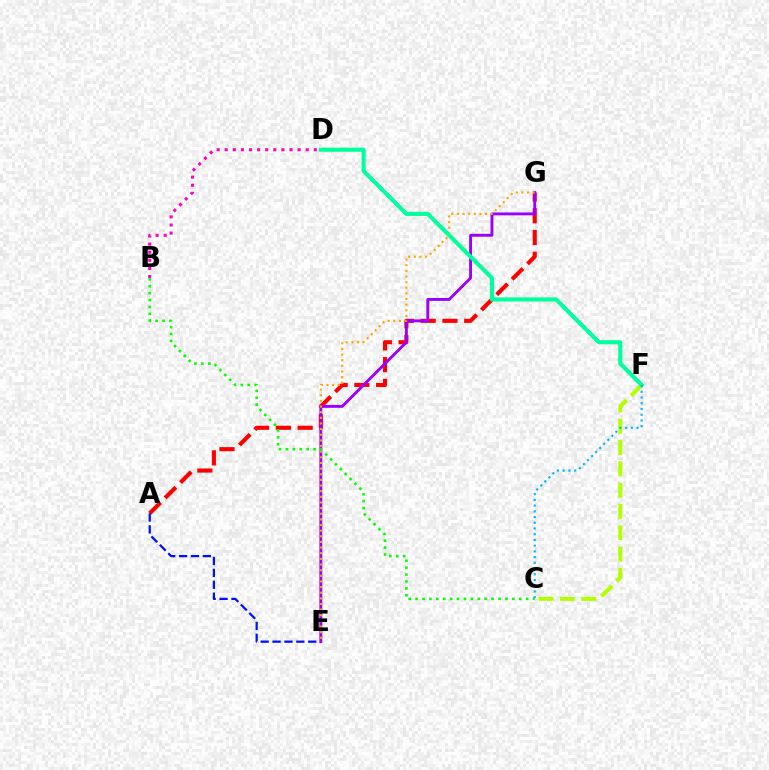{('C', 'F'): [{'color': '#b3ff00', 'line_style': 'dashed', 'thickness': 2.89}, {'color': '#00b5ff', 'line_style': 'dotted', 'thickness': 1.56}], ('A', 'G'): [{'color': '#ff0000', 'line_style': 'dashed', 'thickness': 2.95}], ('A', 'E'): [{'color': '#0010ff', 'line_style': 'dashed', 'thickness': 1.62}], ('E', 'G'): [{'color': '#9b00ff', 'line_style': 'solid', 'thickness': 2.07}, {'color': '#ffa500', 'line_style': 'dotted', 'thickness': 1.53}], ('D', 'F'): [{'color': '#00ff9d', 'line_style': 'solid', 'thickness': 2.95}], ('B', 'C'): [{'color': '#08ff00', 'line_style': 'dotted', 'thickness': 1.88}], ('B', 'D'): [{'color': '#ff00bd', 'line_style': 'dotted', 'thickness': 2.2}]}